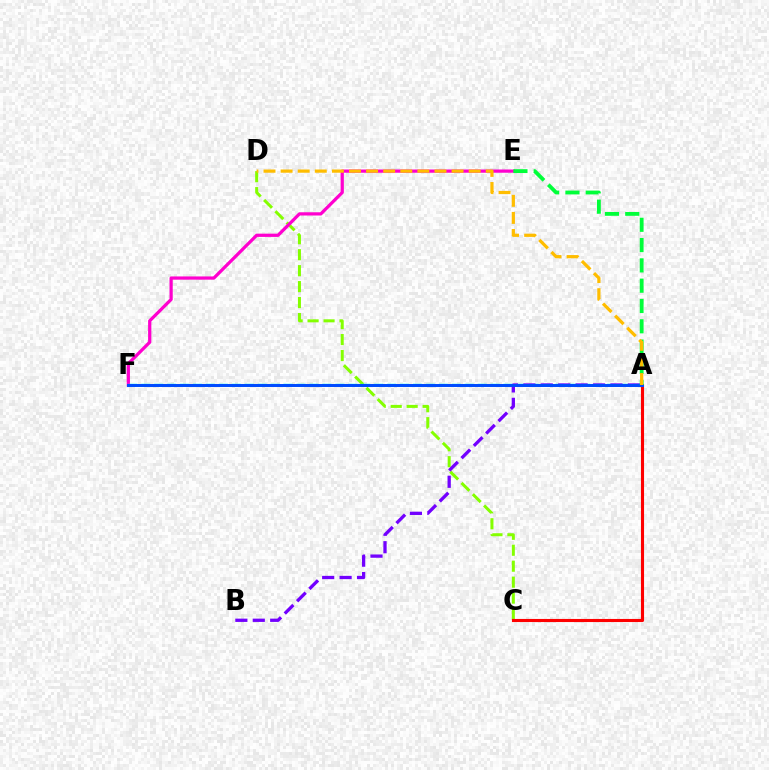{('C', 'D'): [{'color': '#84ff00', 'line_style': 'dashed', 'thickness': 2.17}], ('A', 'C'): [{'color': '#ff0000', 'line_style': 'solid', 'thickness': 2.23}], ('E', 'F'): [{'color': '#ff00cf', 'line_style': 'solid', 'thickness': 2.33}], ('A', 'F'): [{'color': '#00fff6', 'line_style': 'dashed', 'thickness': 1.76}, {'color': '#004bff', 'line_style': 'solid', 'thickness': 2.14}], ('A', 'B'): [{'color': '#7200ff', 'line_style': 'dashed', 'thickness': 2.37}], ('A', 'E'): [{'color': '#00ff39', 'line_style': 'dashed', 'thickness': 2.76}], ('A', 'D'): [{'color': '#ffbd00', 'line_style': 'dashed', 'thickness': 2.32}]}